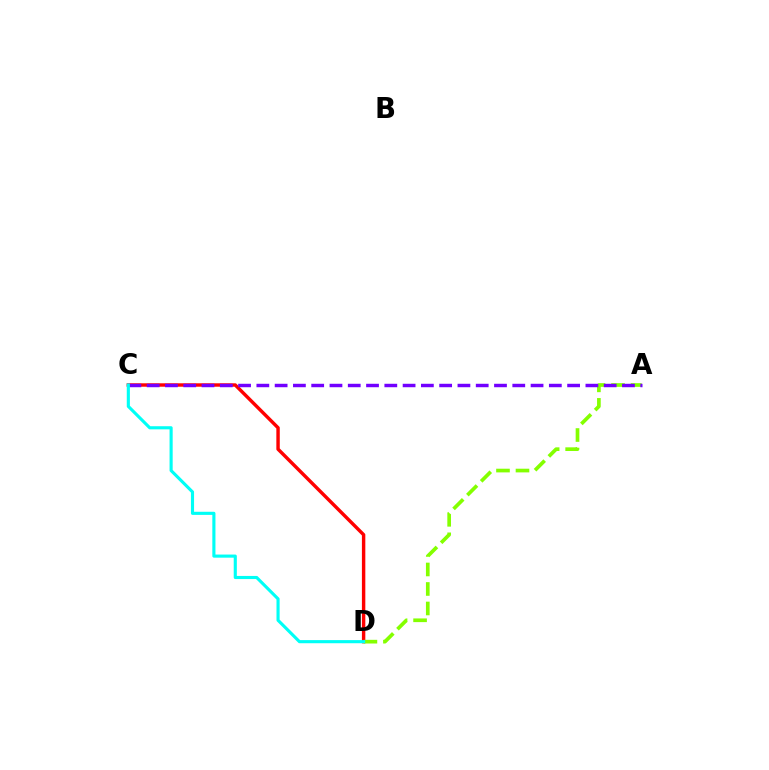{('C', 'D'): [{'color': '#ff0000', 'line_style': 'solid', 'thickness': 2.46}, {'color': '#00fff6', 'line_style': 'solid', 'thickness': 2.25}], ('A', 'D'): [{'color': '#84ff00', 'line_style': 'dashed', 'thickness': 2.65}], ('A', 'C'): [{'color': '#7200ff', 'line_style': 'dashed', 'thickness': 2.48}]}